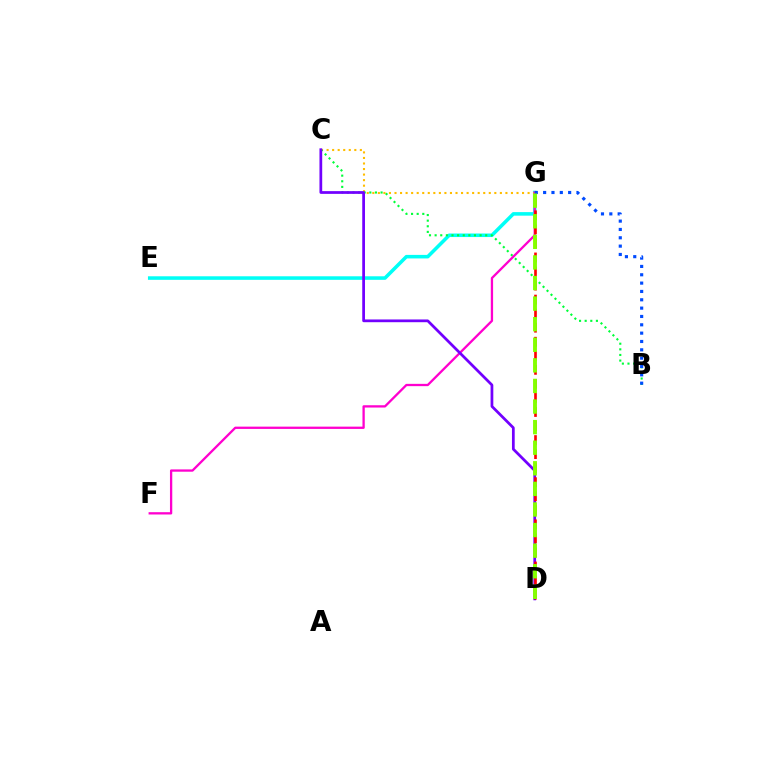{('E', 'G'): [{'color': '#00fff6', 'line_style': 'solid', 'thickness': 2.55}], ('C', 'G'): [{'color': '#ffbd00', 'line_style': 'dotted', 'thickness': 1.51}], ('B', 'C'): [{'color': '#00ff39', 'line_style': 'dotted', 'thickness': 1.53}], ('F', 'G'): [{'color': '#ff00cf', 'line_style': 'solid', 'thickness': 1.66}], ('B', 'G'): [{'color': '#004bff', 'line_style': 'dotted', 'thickness': 2.27}], ('C', 'D'): [{'color': '#7200ff', 'line_style': 'solid', 'thickness': 1.97}], ('D', 'G'): [{'color': '#ff0000', 'line_style': 'dashed', 'thickness': 1.91}, {'color': '#84ff00', 'line_style': 'dashed', 'thickness': 2.8}]}